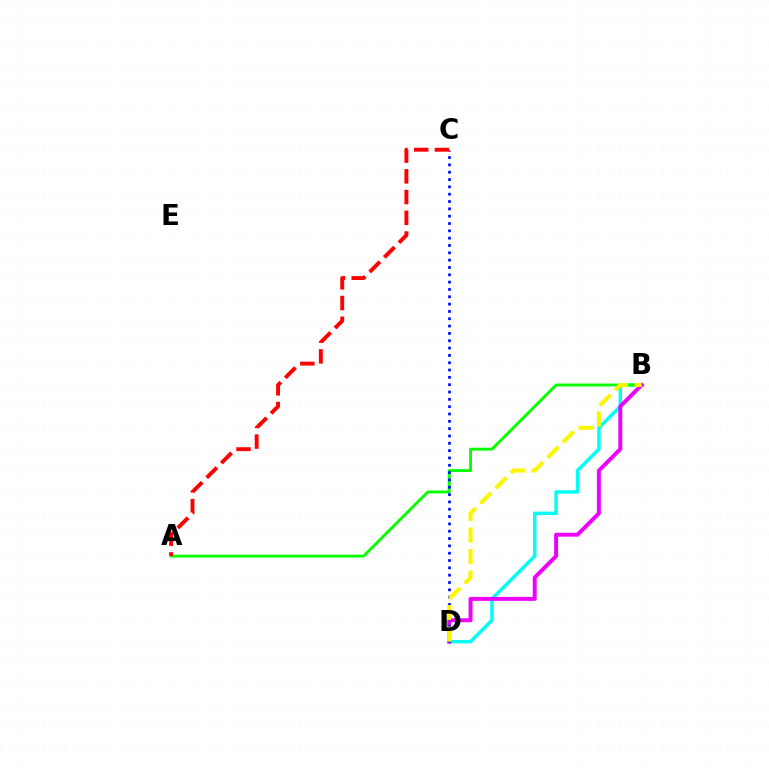{('B', 'D'): [{'color': '#00fff6', 'line_style': 'solid', 'thickness': 2.49}, {'color': '#ee00ff', 'line_style': 'solid', 'thickness': 2.84}, {'color': '#fcf500', 'line_style': 'dashed', 'thickness': 2.93}], ('A', 'B'): [{'color': '#08ff00', 'line_style': 'solid', 'thickness': 2.09}], ('C', 'D'): [{'color': '#0010ff', 'line_style': 'dotted', 'thickness': 1.99}], ('A', 'C'): [{'color': '#ff0000', 'line_style': 'dashed', 'thickness': 2.82}]}